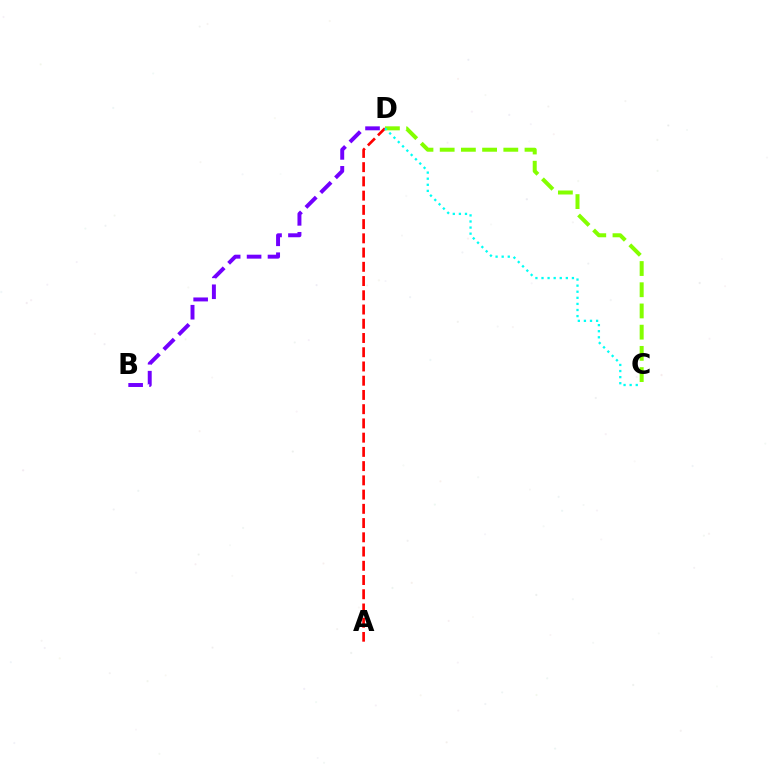{('B', 'D'): [{'color': '#7200ff', 'line_style': 'dashed', 'thickness': 2.84}], ('A', 'D'): [{'color': '#ff0000', 'line_style': 'dashed', 'thickness': 1.93}], ('C', 'D'): [{'color': '#84ff00', 'line_style': 'dashed', 'thickness': 2.88}, {'color': '#00fff6', 'line_style': 'dotted', 'thickness': 1.65}]}